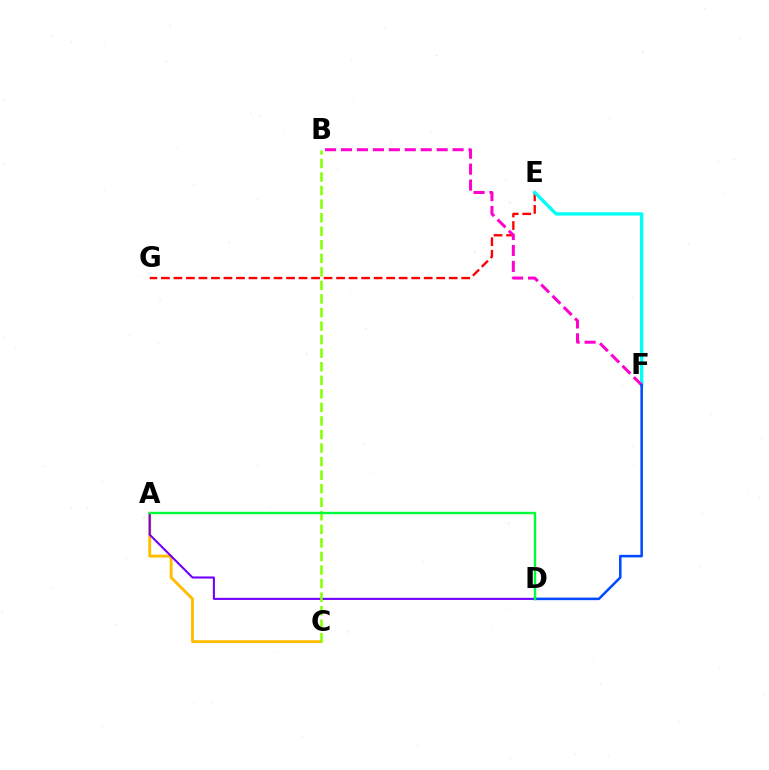{('E', 'G'): [{'color': '#ff0000', 'line_style': 'dashed', 'thickness': 1.7}], ('E', 'F'): [{'color': '#00fff6', 'line_style': 'solid', 'thickness': 2.4}], ('A', 'C'): [{'color': '#ffbd00', 'line_style': 'solid', 'thickness': 2.07}], ('A', 'D'): [{'color': '#7200ff', 'line_style': 'solid', 'thickness': 1.51}, {'color': '#00ff39', 'line_style': 'solid', 'thickness': 1.72}], ('B', 'F'): [{'color': '#ff00cf', 'line_style': 'dashed', 'thickness': 2.17}], ('D', 'F'): [{'color': '#004bff', 'line_style': 'solid', 'thickness': 1.83}], ('B', 'C'): [{'color': '#84ff00', 'line_style': 'dashed', 'thickness': 1.84}]}